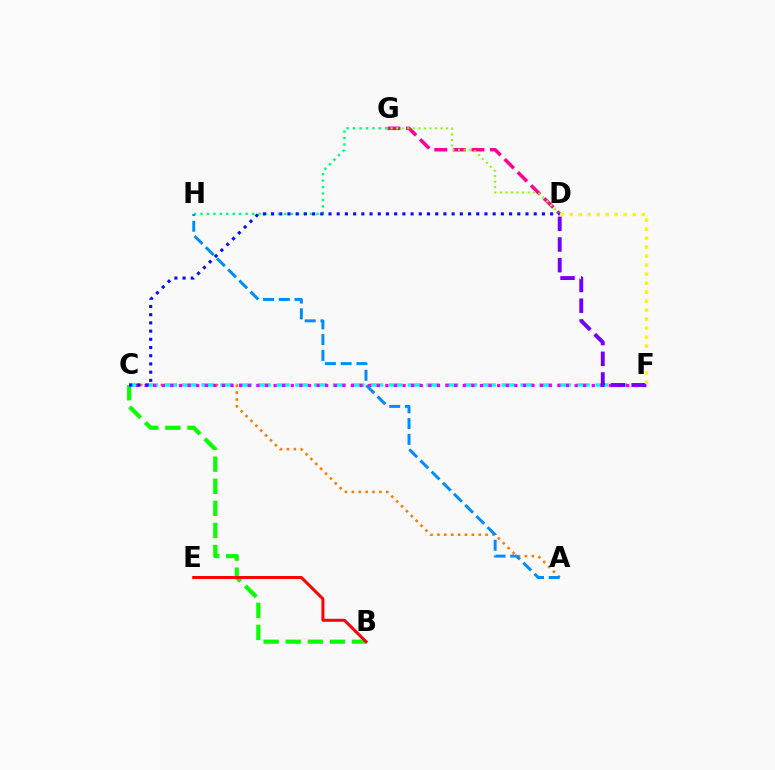{('B', 'C'): [{'color': '#08ff00', 'line_style': 'dashed', 'thickness': 3.0}], ('B', 'E'): [{'color': '#ff0000', 'line_style': 'solid', 'thickness': 2.17}], ('D', 'G'): [{'color': '#ff0094', 'line_style': 'dashed', 'thickness': 2.52}, {'color': '#84ff00', 'line_style': 'dotted', 'thickness': 1.51}], ('A', 'C'): [{'color': '#ff7c00', 'line_style': 'dotted', 'thickness': 1.87}], ('C', 'F'): [{'color': '#00fff6', 'line_style': 'dashed', 'thickness': 2.55}, {'color': '#ee00ff', 'line_style': 'dotted', 'thickness': 2.34}], ('G', 'H'): [{'color': '#00ff74', 'line_style': 'dotted', 'thickness': 1.75}], ('C', 'D'): [{'color': '#0010ff', 'line_style': 'dotted', 'thickness': 2.23}], ('D', 'F'): [{'color': '#7200ff', 'line_style': 'dashed', 'thickness': 2.81}, {'color': '#fcf500', 'line_style': 'dotted', 'thickness': 2.44}], ('A', 'H'): [{'color': '#008cff', 'line_style': 'dashed', 'thickness': 2.14}]}